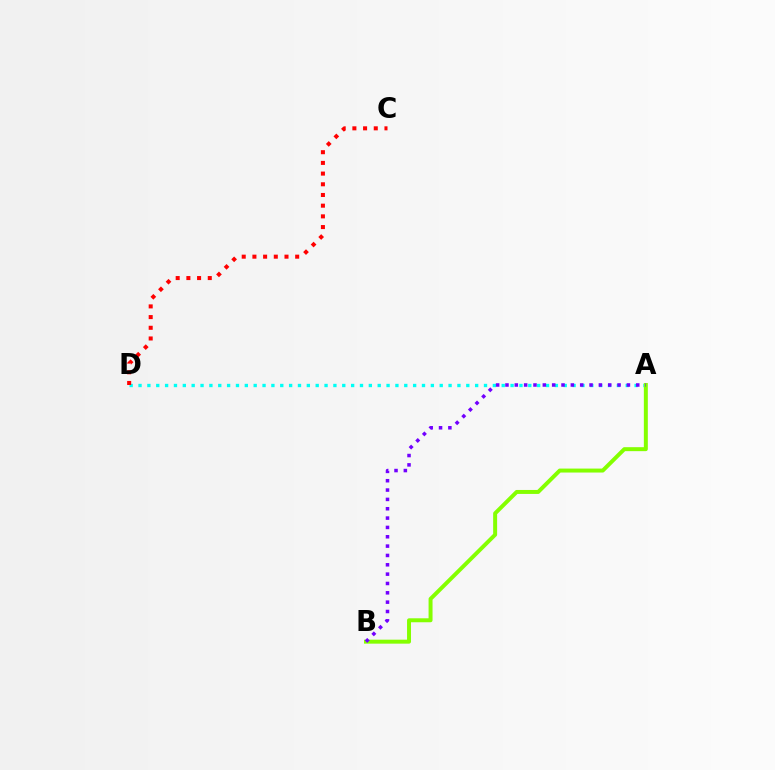{('A', 'D'): [{'color': '#00fff6', 'line_style': 'dotted', 'thickness': 2.41}], ('A', 'B'): [{'color': '#84ff00', 'line_style': 'solid', 'thickness': 2.85}, {'color': '#7200ff', 'line_style': 'dotted', 'thickness': 2.54}], ('C', 'D'): [{'color': '#ff0000', 'line_style': 'dotted', 'thickness': 2.91}]}